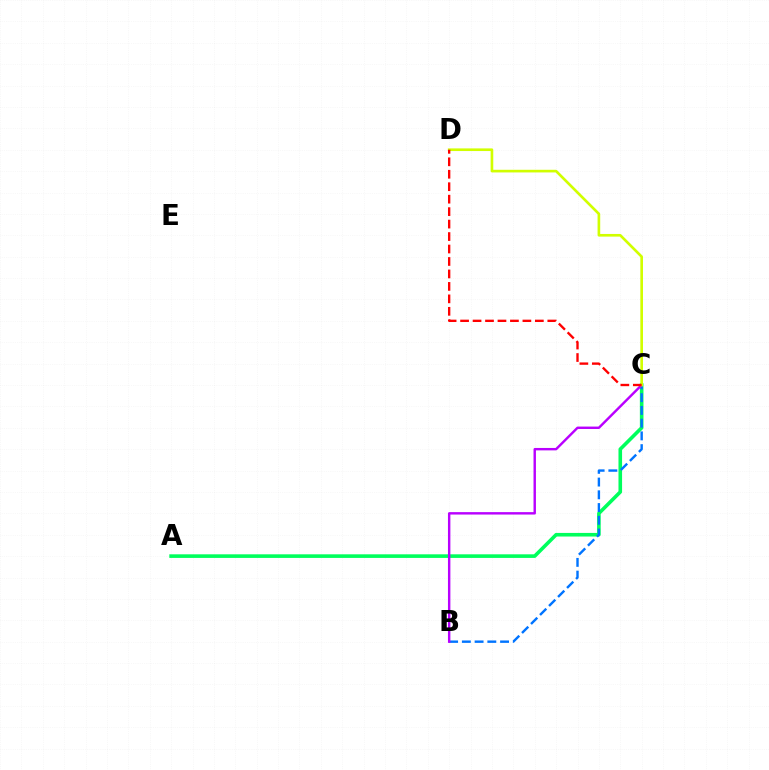{('A', 'C'): [{'color': '#00ff5c', 'line_style': 'solid', 'thickness': 2.59}], ('B', 'C'): [{'color': '#0074ff', 'line_style': 'dashed', 'thickness': 1.73}, {'color': '#b900ff', 'line_style': 'solid', 'thickness': 1.74}], ('C', 'D'): [{'color': '#d1ff00', 'line_style': 'solid', 'thickness': 1.91}, {'color': '#ff0000', 'line_style': 'dashed', 'thickness': 1.69}]}